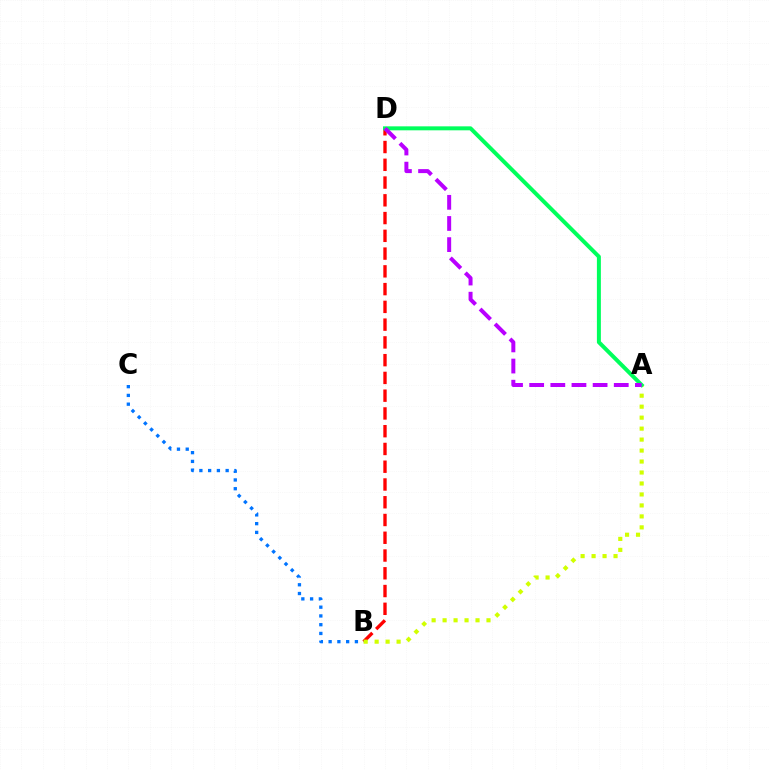{('B', 'D'): [{'color': '#ff0000', 'line_style': 'dashed', 'thickness': 2.41}], ('B', 'C'): [{'color': '#0074ff', 'line_style': 'dotted', 'thickness': 2.38}], ('A', 'B'): [{'color': '#d1ff00', 'line_style': 'dotted', 'thickness': 2.98}], ('A', 'D'): [{'color': '#00ff5c', 'line_style': 'solid', 'thickness': 2.86}, {'color': '#b900ff', 'line_style': 'dashed', 'thickness': 2.87}]}